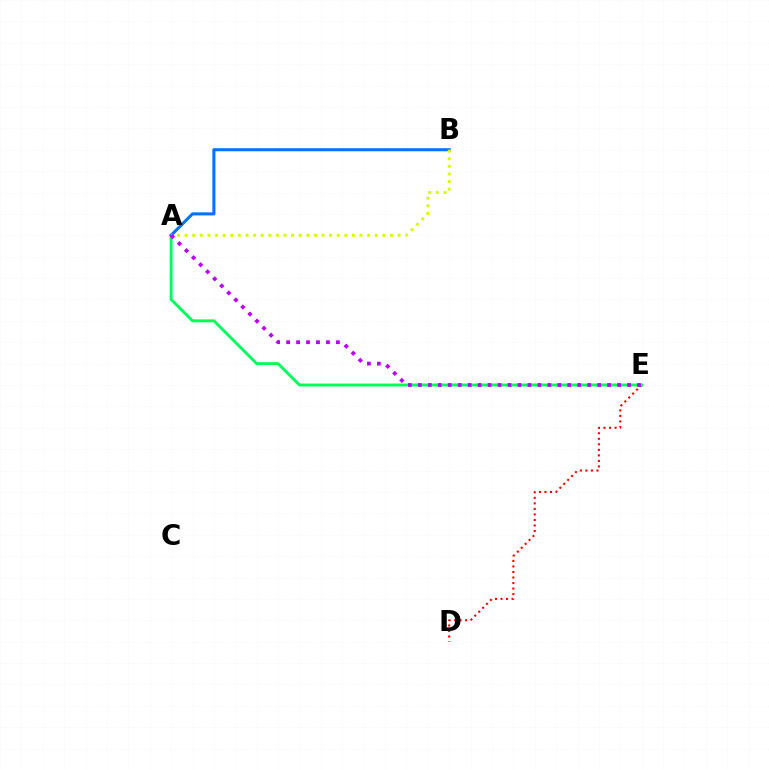{('D', 'E'): [{'color': '#ff0000', 'line_style': 'dotted', 'thickness': 1.5}], ('A', 'E'): [{'color': '#00ff5c', 'line_style': 'solid', 'thickness': 2.09}, {'color': '#b900ff', 'line_style': 'dotted', 'thickness': 2.71}], ('A', 'B'): [{'color': '#0074ff', 'line_style': 'solid', 'thickness': 2.21}, {'color': '#d1ff00', 'line_style': 'dotted', 'thickness': 2.07}]}